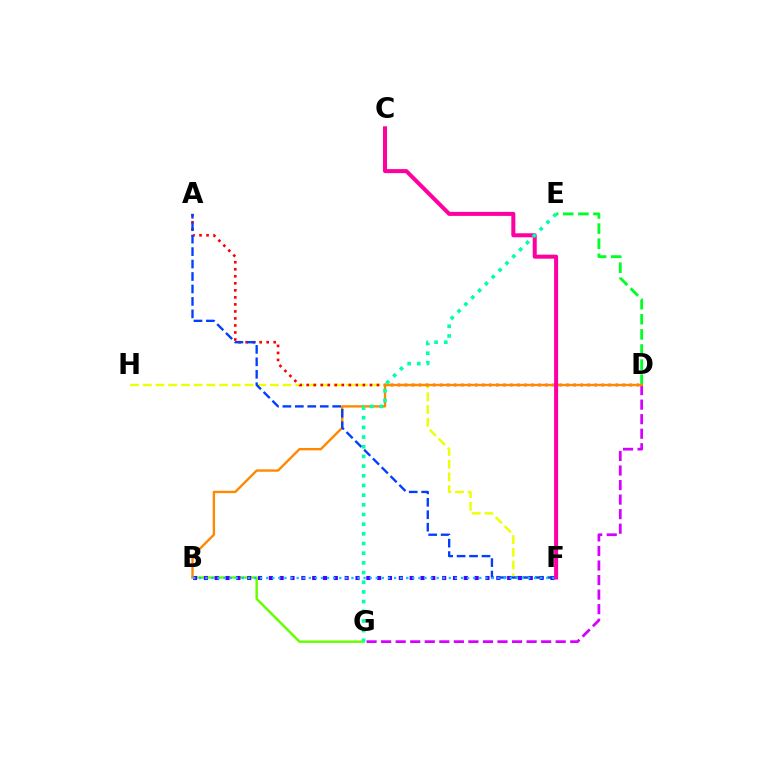{('F', 'H'): [{'color': '#eeff00', 'line_style': 'dashed', 'thickness': 1.73}], ('A', 'D'): [{'color': '#ff0000', 'line_style': 'dotted', 'thickness': 1.91}], ('B', 'G'): [{'color': '#66ff00', 'line_style': 'solid', 'thickness': 1.77}], ('D', 'G'): [{'color': '#d600ff', 'line_style': 'dashed', 'thickness': 1.98}], ('D', 'E'): [{'color': '#00ff27', 'line_style': 'dashed', 'thickness': 2.05}], ('B', 'F'): [{'color': '#4f00ff', 'line_style': 'dotted', 'thickness': 2.94}, {'color': '#00c7ff', 'line_style': 'dotted', 'thickness': 1.65}], ('B', 'D'): [{'color': '#ff8800', 'line_style': 'solid', 'thickness': 1.71}], ('A', 'F'): [{'color': '#003fff', 'line_style': 'dashed', 'thickness': 1.69}], ('C', 'F'): [{'color': '#ff00a0', 'line_style': 'solid', 'thickness': 2.9}], ('E', 'G'): [{'color': '#00ffaf', 'line_style': 'dotted', 'thickness': 2.63}]}